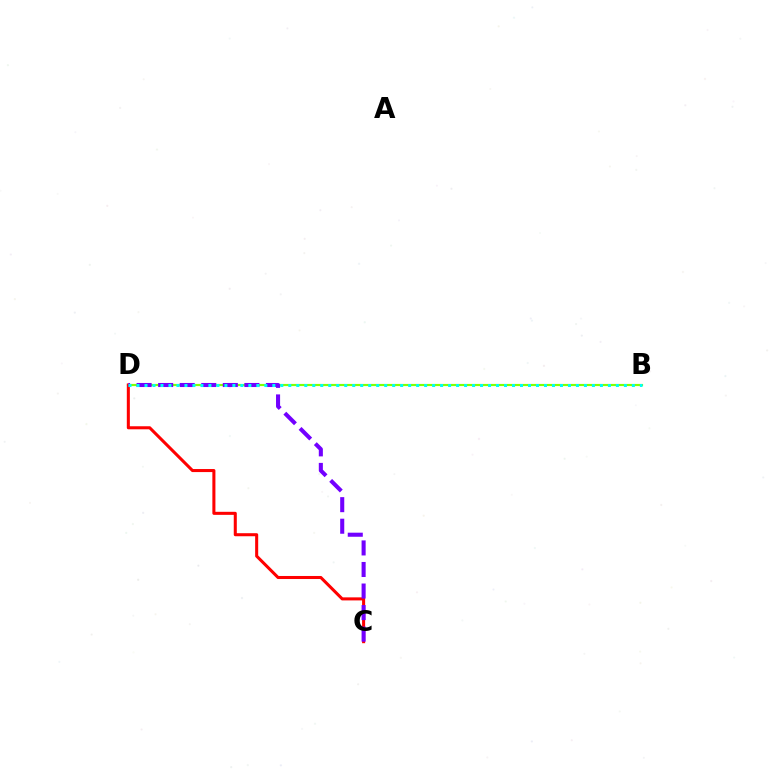{('B', 'D'): [{'color': '#84ff00', 'line_style': 'solid', 'thickness': 1.56}, {'color': '#00fff6', 'line_style': 'dotted', 'thickness': 2.17}], ('C', 'D'): [{'color': '#ff0000', 'line_style': 'solid', 'thickness': 2.19}, {'color': '#7200ff', 'line_style': 'dashed', 'thickness': 2.93}]}